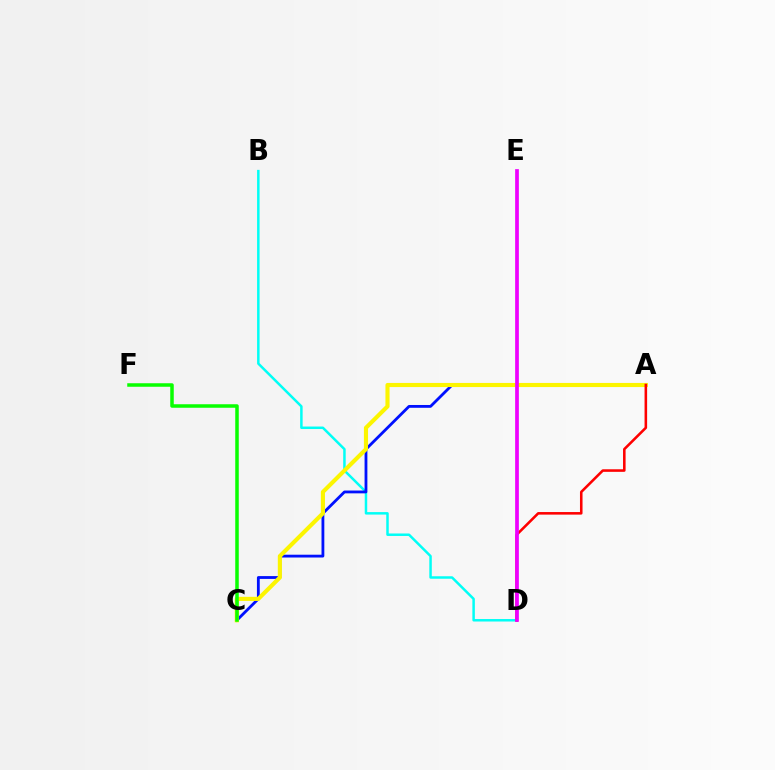{('B', 'D'): [{'color': '#00fff6', 'line_style': 'solid', 'thickness': 1.79}], ('A', 'C'): [{'color': '#0010ff', 'line_style': 'solid', 'thickness': 2.02}, {'color': '#fcf500', 'line_style': 'solid', 'thickness': 2.97}], ('A', 'D'): [{'color': '#ff0000', 'line_style': 'solid', 'thickness': 1.85}], ('C', 'F'): [{'color': '#08ff00', 'line_style': 'solid', 'thickness': 2.53}], ('D', 'E'): [{'color': '#ee00ff', 'line_style': 'solid', 'thickness': 2.67}]}